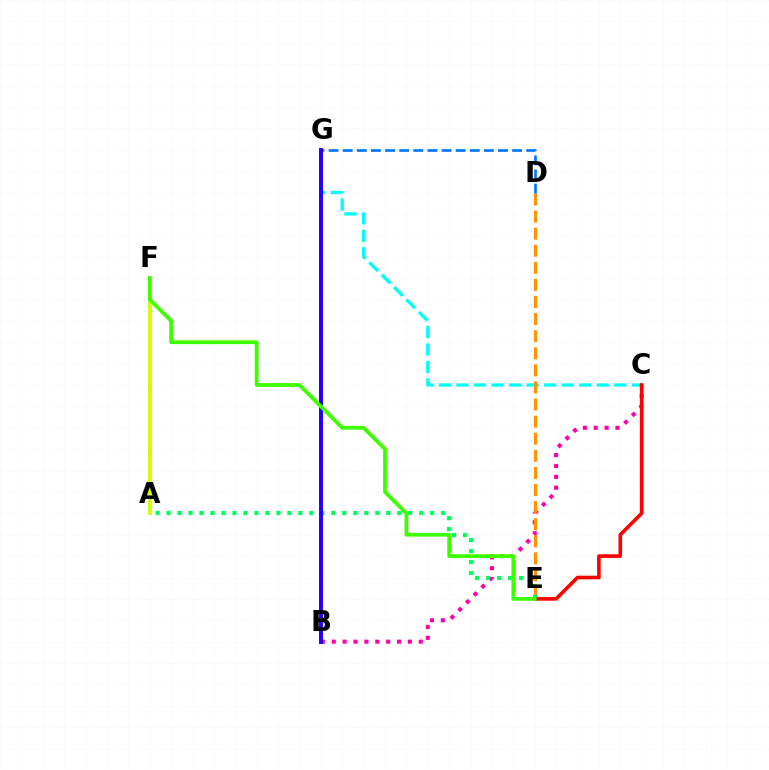{('B', 'C'): [{'color': '#ff00ac', 'line_style': 'dotted', 'thickness': 2.95}], ('A', 'F'): [{'color': '#b900ff', 'line_style': 'dotted', 'thickness': 1.59}, {'color': '#d1ff00', 'line_style': 'solid', 'thickness': 2.77}], ('C', 'G'): [{'color': '#00fff6', 'line_style': 'dashed', 'thickness': 2.38}], ('D', 'E'): [{'color': '#ff9400', 'line_style': 'dashed', 'thickness': 2.32}], ('A', 'E'): [{'color': '#00ff5c', 'line_style': 'dotted', 'thickness': 2.98}], ('C', 'E'): [{'color': '#ff0000', 'line_style': 'solid', 'thickness': 2.61}], ('D', 'G'): [{'color': '#0074ff', 'line_style': 'dashed', 'thickness': 1.92}], ('B', 'G'): [{'color': '#2500ff', 'line_style': 'solid', 'thickness': 2.84}], ('E', 'F'): [{'color': '#3dff00', 'line_style': 'solid', 'thickness': 2.72}]}